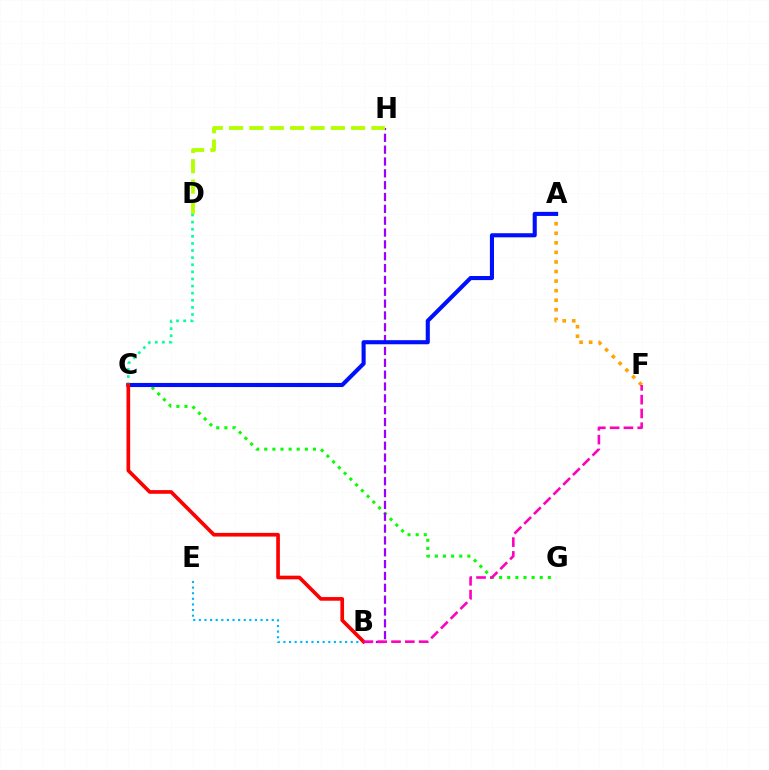{('C', 'G'): [{'color': '#08ff00', 'line_style': 'dotted', 'thickness': 2.21}], ('B', 'H'): [{'color': '#9b00ff', 'line_style': 'dashed', 'thickness': 1.61}], ('A', 'F'): [{'color': '#ffa500', 'line_style': 'dotted', 'thickness': 2.6}], ('D', 'H'): [{'color': '#b3ff00', 'line_style': 'dashed', 'thickness': 2.76}], ('A', 'C'): [{'color': '#0010ff', 'line_style': 'solid', 'thickness': 2.95}], ('B', 'E'): [{'color': '#00b5ff', 'line_style': 'dotted', 'thickness': 1.52}], ('C', 'D'): [{'color': '#00ff9d', 'line_style': 'dotted', 'thickness': 1.93}], ('B', 'C'): [{'color': '#ff0000', 'line_style': 'solid', 'thickness': 2.64}], ('B', 'F'): [{'color': '#ff00bd', 'line_style': 'dashed', 'thickness': 1.87}]}